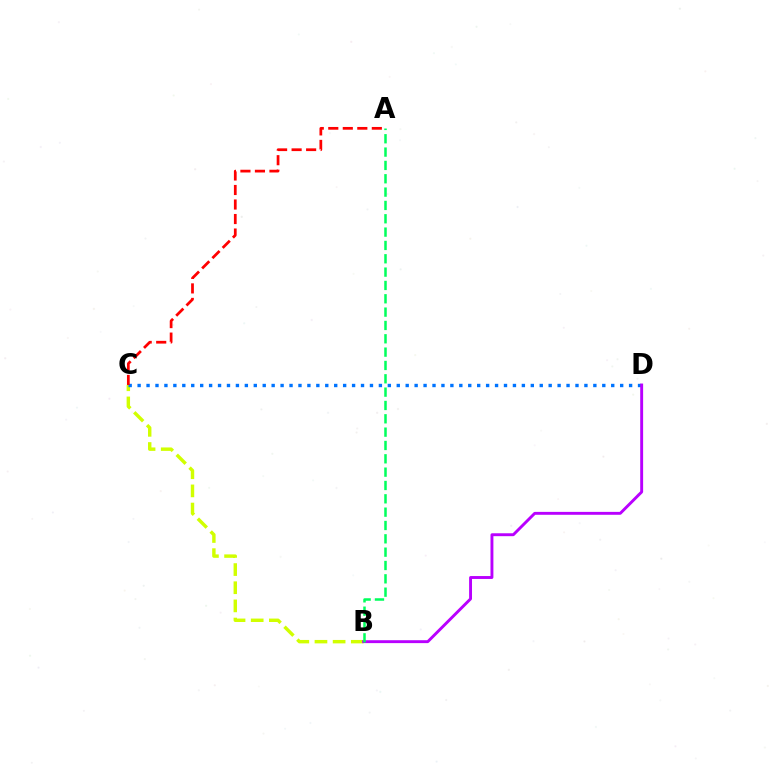{('B', 'C'): [{'color': '#d1ff00', 'line_style': 'dashed', 'thickness': 2.47}], ('C', 'D'): [{'color': '#0074ff', 'line_style': 'dotted', 'thickness': 2.43}], ('A', 'C'): [{'color': '#ff0000', 'line_style': 'dashed', 'thickness': 1.97}], ('B', 'D'): [{'color': '#b900ff', 'line_style': 'solid', 'thickness': 2.09}], ('A', 'B'): [{'color': '#00ff5c', 'line_style': 'dashed', 'thickness': 1.81}]}